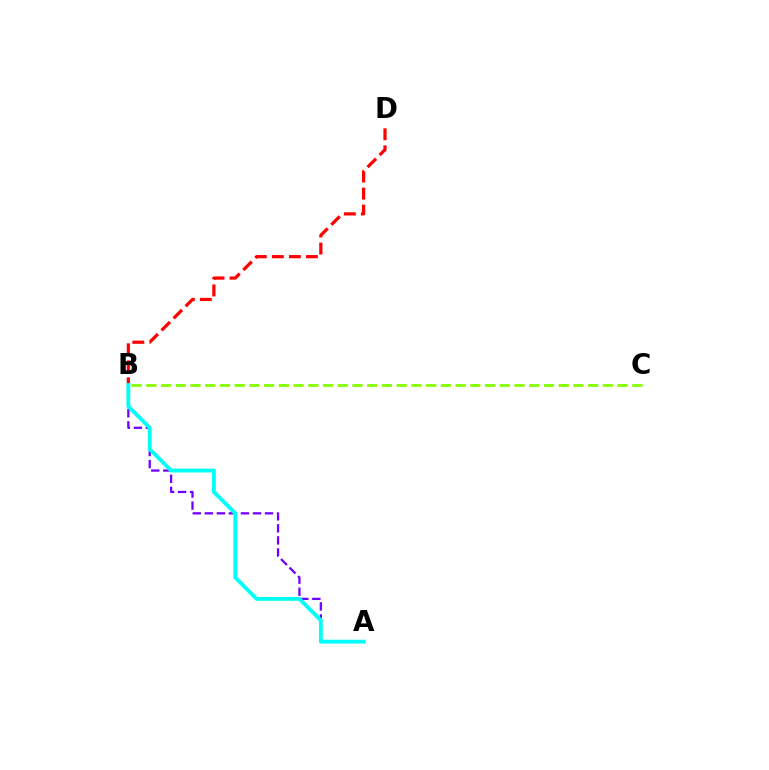{('A', 'B'): [{'color': '#7200ff', 'line_style': 'dashed', 'thickness': 1.64}, {'color': '#00fff6', 'line_style': 'solid', 'thickness': 2.77}], ('B', 'D'): [{'color': '#ff0000', 'line_style': 'dashed', 'thickness': 2.32}], ('B', 'C'): [{'color': '#84ff00', 'line_style': 'dashed', 'thickness': 2.0}]}